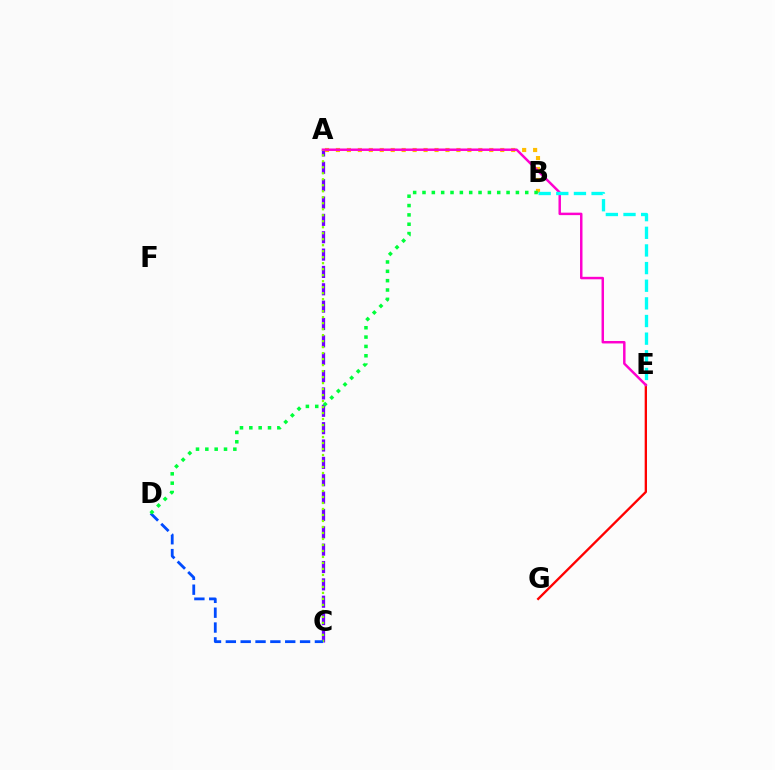{('A', 'C'): [{'color': '#7200ff', 'line_style': 'dashed', 'thickness': 2.36}, {'color': '#84ff00', 'line_style': 'dotted', 'thickness': 1.63}], ('A', 'B'): [{'color': '#ffbd00', 'line_style': 'dotted', 'thickness': 2.98}], ('E', 'G'): [{'color': '#ff0000', 'line_style': 'solid', 'thickness': 1.68}], ('A', 'E'): [{'color': '#ff00cf', 'line_style': 'solid', 'thickness': 1.78}], ('B', 'E'): [{'color': '#00fff6', 'line_style': 'dashed', 'thickness': 2.4}], ('C', 'D'): [{'color': '#004bff', 'line_style': 'dashed', 'thickness': 2.02}], ('B', 'D'): [{'color': '#00ff39', 'line_style': 'dotted', 'thickness': 2.54}]}